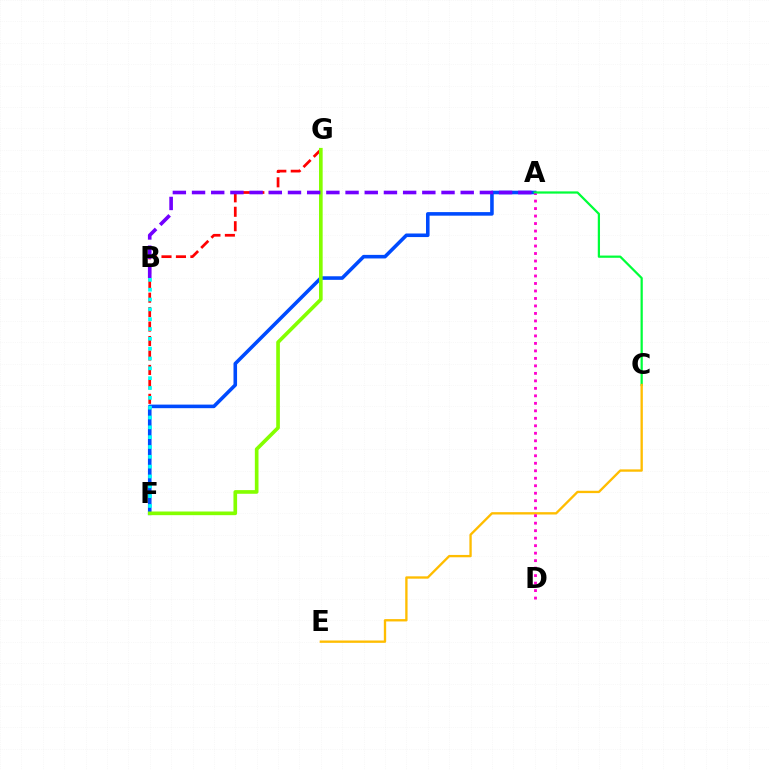{('F', 'G'): [{'color': '#ff0000', 'line_style': 'dashed', 'thickness': 1.96}, {'color': '#84ff00', 'line_style': 'solid', 'thickness': 2.63}], ('A', 'F'): [{'color': '#004bff', 'line_style': 'solid', 'thickness': 2.57}], ('A', 'C'): [{'color': '#00ff39', 'line_style': 'solid', 'thickness': 1.61}], ('C', 'E'): [{'color': '#ffbd00', 'line_style': 'solid', 'thickness': 1.68}], ('A', 'D'): [{'color': '#ff00cf', 'line_style': 'dotted', 'thickness': 2.04}], ('A', 'B'): [{'color': '#7200ff', 'line_style': 'dashed', 'thickness': 2.61}], ('B', 'F'): [{'color': '#00fff6', 'line_style': 'dotted', 'thickness': 2.67}]}